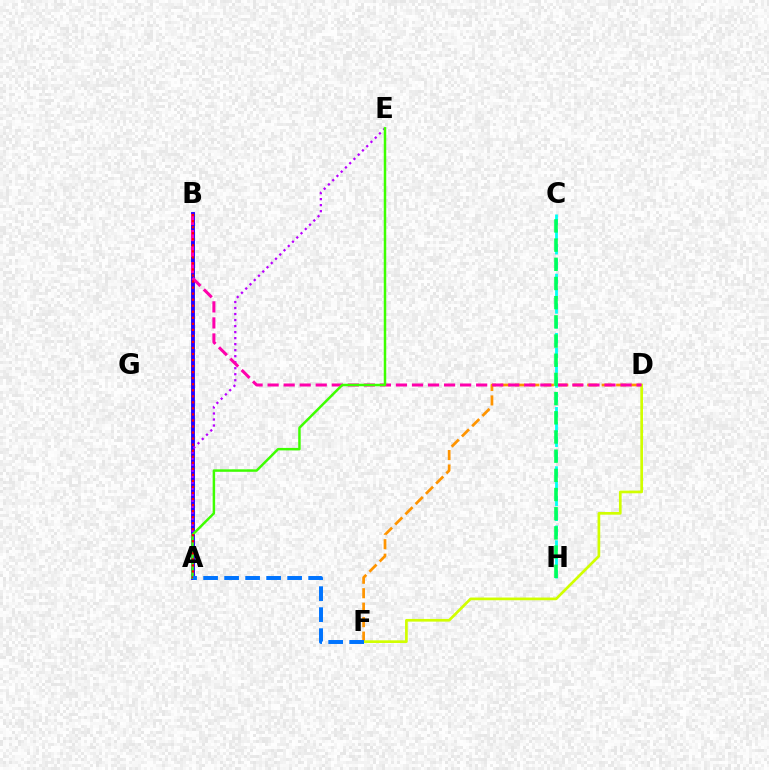{('D', 'F'): [{'color': '#ff9400', 'line_style': 'dashed', 'thickness': 1.97}, {'color': '#d1ff00', 'line_style': 'solid', 'thickness': 1.94}], ('A', 'B'): [{'color': '#2500ff', 'line_style': 'solid', 'thickness': 2.79}, {'color': '#ff0000', 'line_style': 'dotted', 'thickness': 1.64}], ('A', 'E'): [{'color': '#b900ff', 'line_style': 'dotted', 'thickness': 1.63}, {'color': '#3dff00', 'line_style': 'solid', 'thickness': 1.79}], ('B', 'D'): [{'color': '#ff00ac', 'line_style': 'dashed', 'thickness': 2.18}], ('A', 'F'): [{'color': '#0074ff', 'line_style': 'dashed', 'thickness': 2.85}], ('C', 'H'): [{'color': '#00fff6', 'line_style': 'dashed', 'thickness': 2.01}, {'color': '#00ff5c', 'line_style': 'dashed', 'thickness': 2.61}]}